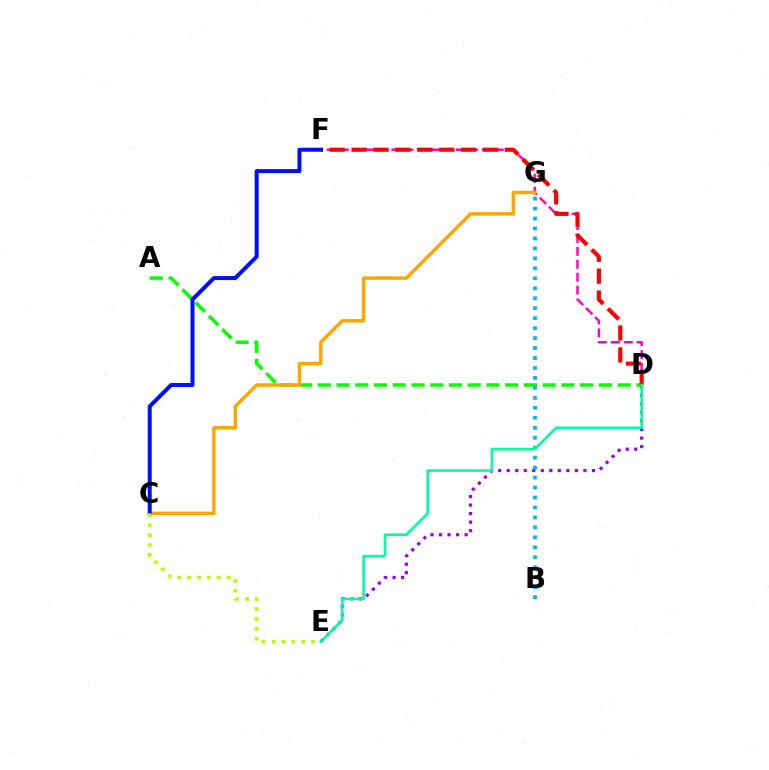{('A', 'D'): [{'color': '#08ff00', 'line_style': 'dashed', 'thickness': 2.55}], ('D', 'E'): [{'color': '#9b00ff', 'line_style': 'dotted', 'thickness': 2.32}, {'color': '#00ff9d', 'line_style': 'solid', 'thickness': 1.88}], ('B', 'G'): [{'color': '#00b5ff', 'line_style': 'dotted', 'thickness': 2.71}], ('D', 'F'): [{'color': '#ff00bd', 'line_style': 'dashed', 'thickness': 1.75}, {'color': '#ff0000', 'line_style': 'dashed', 'thickness': 2.98}], ('C', 'G'): [{'color': '#ffa500', 'line_style': 'solid', 'thickness': 2.5}], ('C', 'F'): [{'color': '#0010ff', 'line_style': 'solid', 'thickness': 2.88}], ('C', 'E'): [{'color': '#b3ff00', 'line_style': 'dotted', 'thickness': 2.69}]}